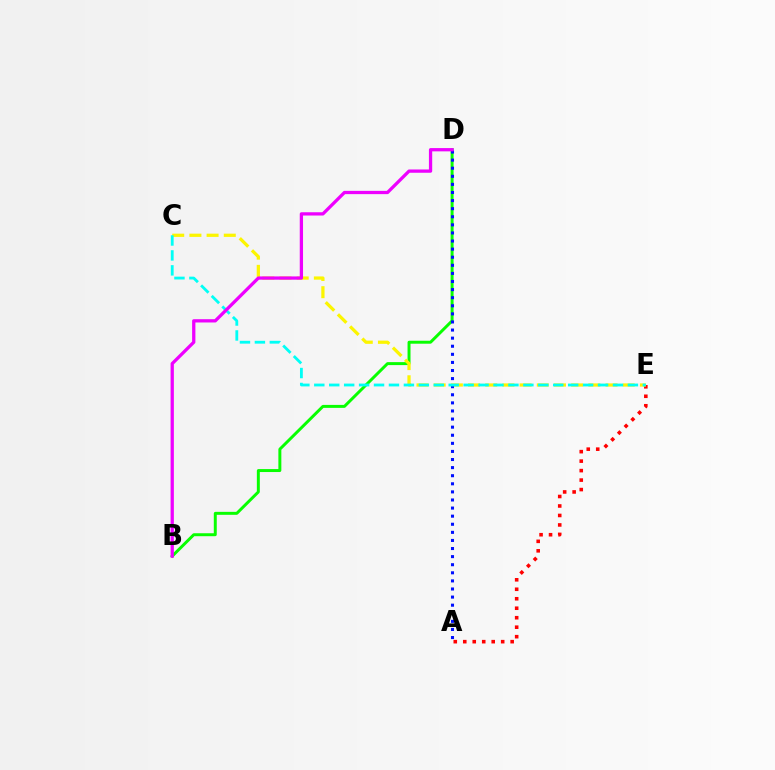{('B', 'D'): [{'color': '#08ff00', 'line_style': 'solid', 'thickness': 2.13}, {'color': '#ee00ff', 'line_style': 'solid', 'thickness': 2.36}], ('A', 'E'): [{'color': '#ff0000', 'line_style': 'dotted', 'thickness': 2.58}], ('C', 'E'): [{'color': '#fcf500', 'line_style': 'dashed', 'thickness': 2.33}, {'color': '#00fff6', 'line_style': 'dashed', 'thickness': 2.03}], ('A', 'D'): [{'color': '#0010ff', 'line_style': 'dotted', 'thickness': 2.2}]}